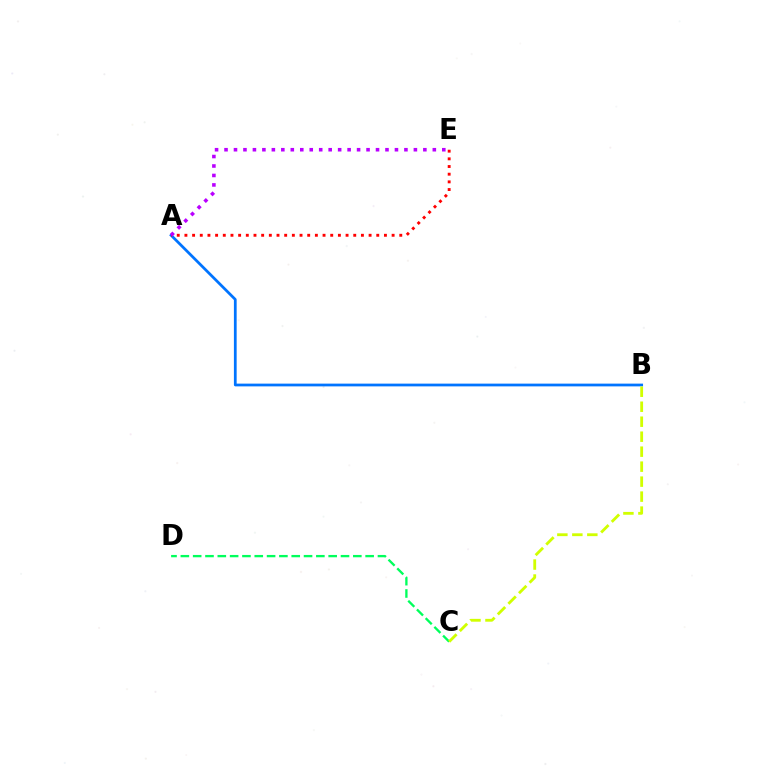{('A', 'B'): [{'color': '#0074ff', 'line_style': 'solid', 'thickness': 1.98}], ('A', 'E'): [{'color': '#ff0000', 'line_style': 'dotted', 'thickness': 2.08}, {'color': '#b900ff', 'line_style': 'dotted', 'thickness': 2.57}], ('C', 'D'): [{'color': '#00ff5c', 'line_style': 'dashed', 'thickness': 1.67}], ('B', 'C'): [{'color': '#d1ff00', 'line_style': 'dashed', 'thickness': 2.04}]}